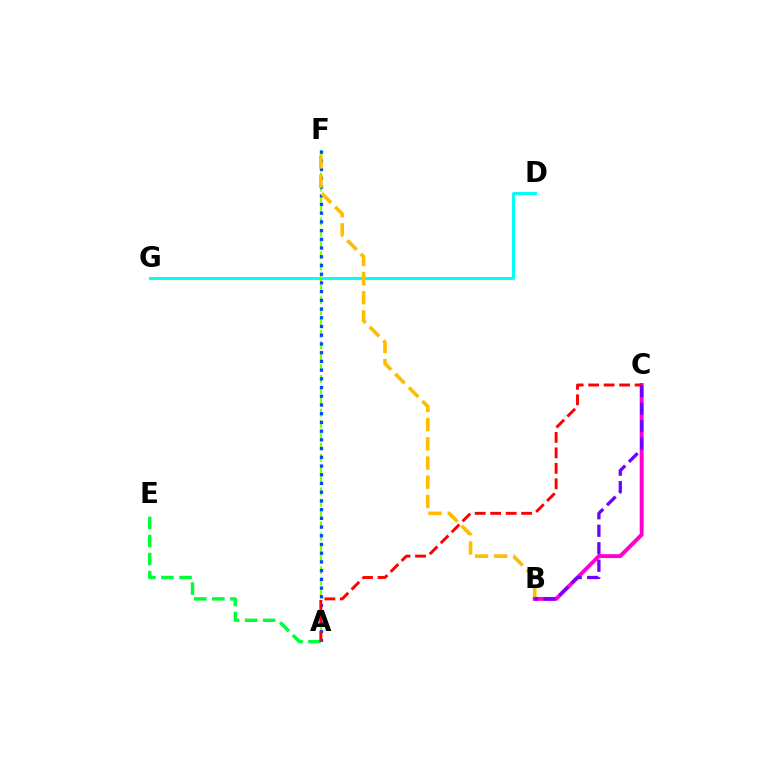{('D', 'G'): [{'color': '#00fff6', 'line_style': 'solid', 'thickness': 2.13}], ('A', 'F'): [{'color': '#84ff00', 'line_style': 'dashed', 'thickness': 1.53}, {'color': '#004bff', 'line_style': 'dotted', 'thickness': 2.37}], ('A', 'E'): [{'color': '#00ff39', 'line_style': 'dashed', 'thickness': 2.45}], ('B', 'F'): [{'color': '#ffbd00', 'line_style': 'dashed', 'thickness': 2.61}], ('B', 'C'): [{'color': '#ff00cf', 'line_style': 'solid', 'thickness': 2.82}, {'color': '#7200ff', 'line_style': 'dashed', 'thickness': 2.38}], ('A', 'C'): [{'color': '#ff0000', 'line_style': 'dashed', 'thickness': 2.1}]}